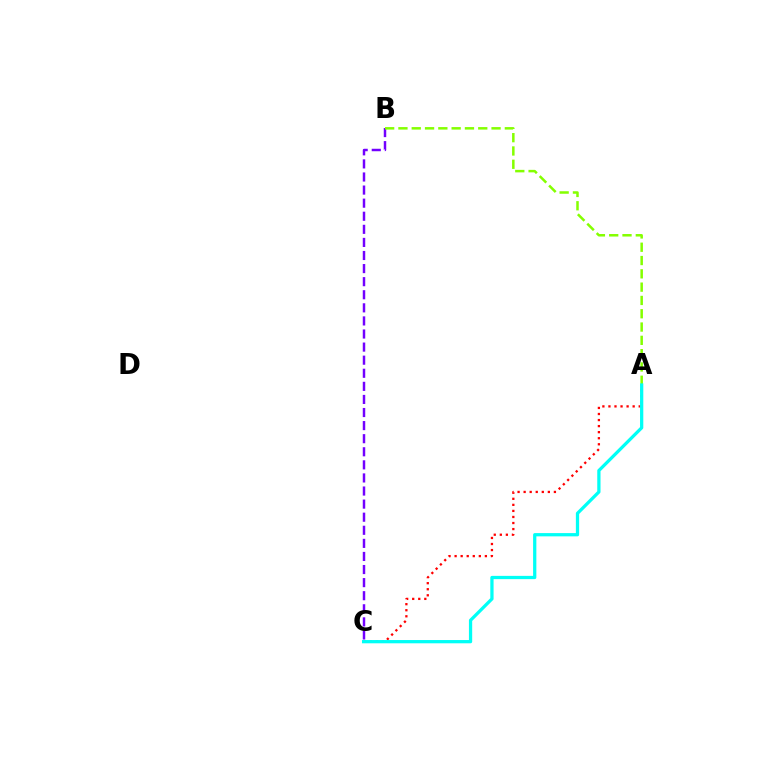{('B', 'C'): [{'color': '#7200ff', 'line_style': 'dashed', 'thickness': 1.78}], ('A', 'C'): [{'color': '#ff0000', 'line_style': 'dotted', 'thickness': 1.64}, {'color': '#00fff6', 'line_style': 'solid', 'thickness': 2.35}], ('A', 'B'): [{'color': '#84ff00', 'line_style': 'dashed', 'thickness': 1.81}]}